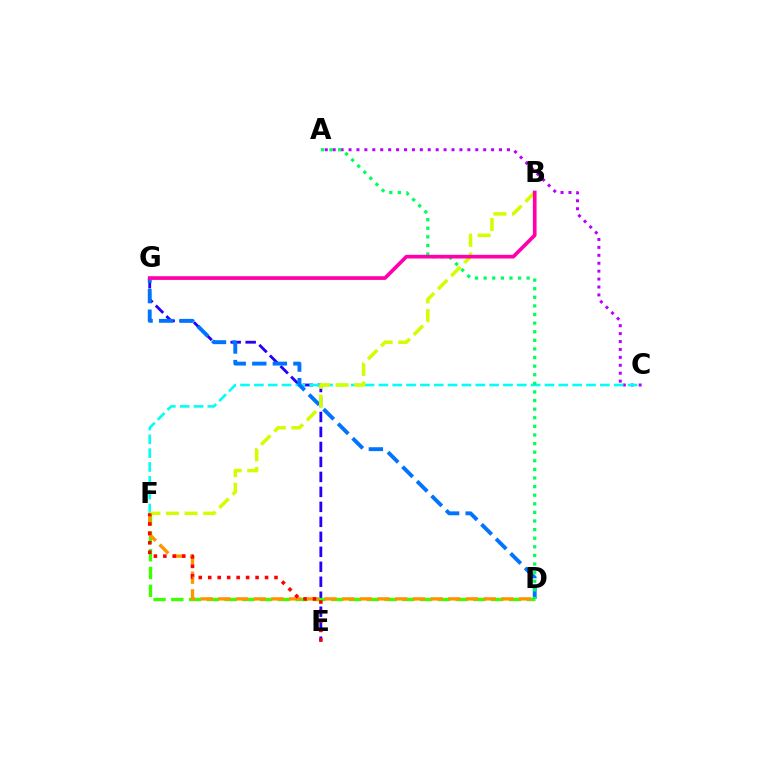{('A', 'C'): [{'color': '#b900ff', 'line_style': 'dotted', 'thickness': 2.15}], ('E', 'G'): [{'color': '#2500ff', 'line_style': 'dashed', 'thickness': 2.04}], ('D', 'F'): [{'color': '#3dff00', 'line_style': 'dashed', 'thickness': 2.41}, {'color': '#ff9400', 'line_style': 'dashed', 'thickness': 2.4}], ('C', 'F'): [{'color': '#00fff6', 'line_style': 'dashed', 'thickness': 1.88}], ('D', 'G'): [{'color': '#0074ff', 'line_style': 'dashed', 'thickness': 2.79}], ('A', 'D'): [{'color': '#00ff5c', 'line_style': 'dotted', 'thickness': 2.34}], ('B', 'F'): [{'color': '#d1ff00', 'line_style': 'dashed', 'thickness': 2.53}], ('B', 'G'): [{'color': '#ff00ac', 'line_style': 'solid', 'thickness': 2.65}], ('E', 'F'): [{'color': '#ff0000', 'line_style': 'dotted', 'thickness': 2.57}]}